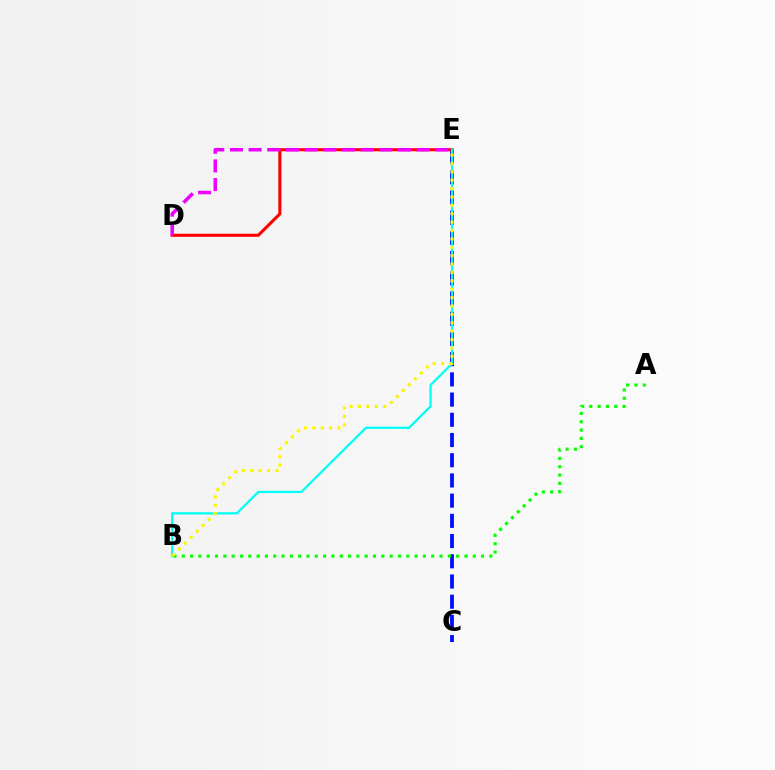{('C', 'E'): [{'color': '#0010ff', 'line_style': 'dashed', 'thickness': 2.75}], ('D', 'E'): [{'color': '#ff0000', 'line_style': 'solid', 'thickness': 2.23}, {'color': '#ee00ff', 'line_style': 'dashed', 'thickness': 2.54}], ('B', 'E'): [{'color': '#00fff6', 'line_style': 'solid', 'thickness': 1.63}, {'color': '#fcf500', 'line_style': 'dotted', 'thickness': 2.28}], ('A', 'B'): [{'color': '#08ff00', 'line_style': 'dotted', 'thickness': 2.26}]}